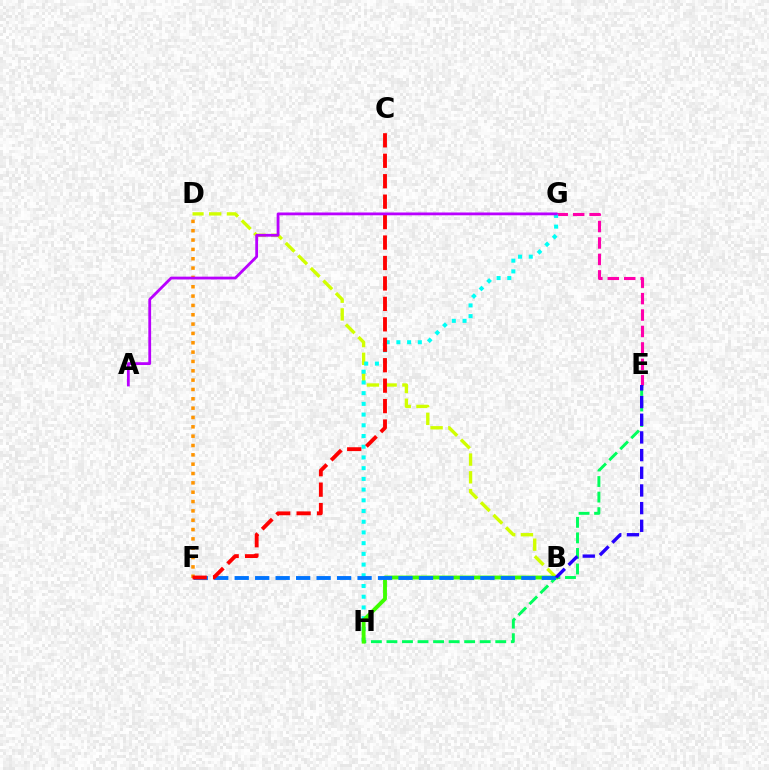{('E', 'G'): [{'color': '#ff00ac', 'line_style': 'dashed', 'thickness': 2.23}], ('B', 'D'): [{'color': '#d1ff00', 'line_style': 'dashed', 'thickness': 2.41}], ('G', 'H'): [{'color': '#00fff6', 'line_style': 'dotted', 'thickness': 2.91}], ('E', 'H'): [{'color': '#00ff5c', 'line_style': 'dashed', 'thickness': 2.11}], ('B', 'H'): [{'color': '#3dff00', 'line_style': 'solid', 'thickness': 2.78}], ('B', 'F'): [{'color': '#0074ff', 'line_style': 'dashed', 'thickness': 2.78}], ('D', 'F'): [{'color': '#ff9400', 'line_style': 'dotted', 'thickness': 2.54}], ('B', 'E'): [{'color': '#2500ff', 'line_style': 'dashed', 'thickness': 2.4}], ('C', 'F'): [{'color': '#ff0000', 'line_style': 'dashed', 'thickness': 2.78}], ('A', 'G'): [{'color': '#b900ff', 'line_style': 'solid', 'thickness': 2.02}]}